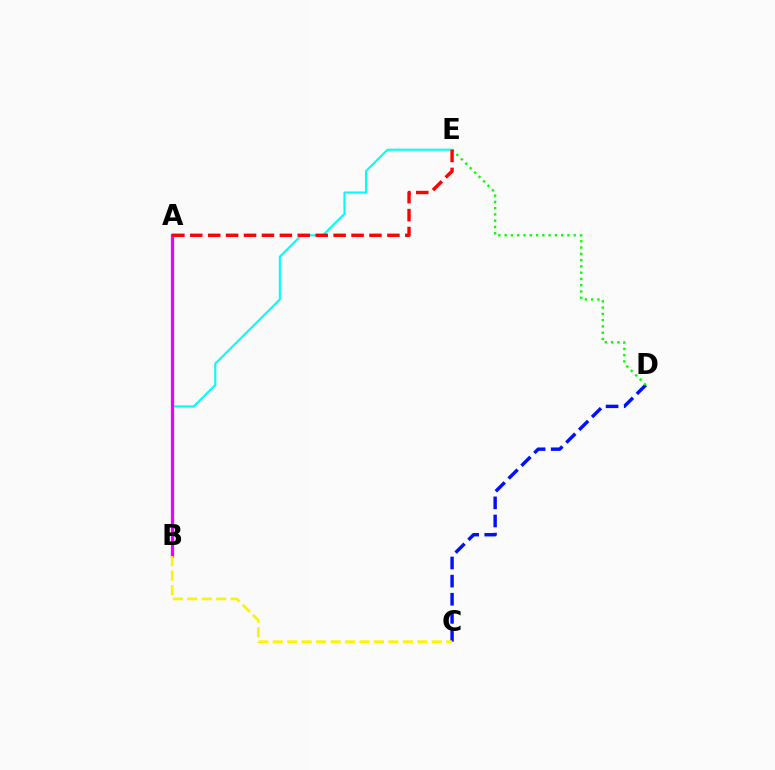{('C', 'D'): [{'color': '#0010ff', 'line_style': 'dashed', 'thickness': 2.46}], ('B', 'E'): [{'color': '#00fff6', 'line_style': 'solid', 'thickness': 1.51}], ('A', 'B'): [{'color': '#ee00ff', 'line_style': 'solid', 'thickness': 2.32}], ('B', 'C'): [{'color': '#fcf500', 'line_style': 'dashed', 'thickness': 1.96}], ('D', 'E'): [{'color': '#08ff00', 'line_style': 'dotted', 'thickness': 1.71}], ('A', 'E'): [{'color': '#ff0000', 'line_style': 'dashed', 'thickness': 2.43}]}